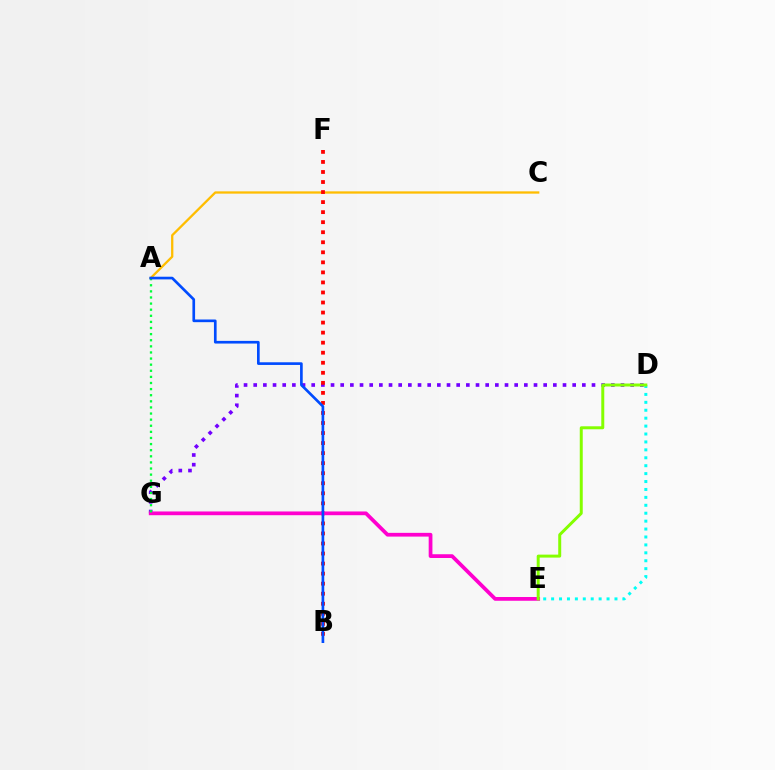{('D', 'E'): [{'color': '#00fff6', 'line_style': 'dotted', 'thickness': 2.15}, {'color': '#84ff00', 'line_style': 'solid', 'thickness': 2.14}], ('A', 'C'): [{'color': '#ffbd00', 'line_style': 'solid', 'thickness': 1.65}], ('D', 'G'): [{'color': '#7200ff', 'line_style': 'dotted', 'thickness': 2.63}], ('B', 'F'): [{'color': '#ff0000', 'line_style': 'dotted', 'thickness': 2.73}], ('E', 'G'): [{'color': '#ff00cf', 'line_style': 'solid', 'thickness': 2.69}], ('A', 'G'): [{'color': '#00ff39', 'line_style': 'dotted', 'thickness': 1.66}], ('A', 'B'): [{'color': '#004bff', 'line_style': 'solid', 'thickness': 1.92}]}